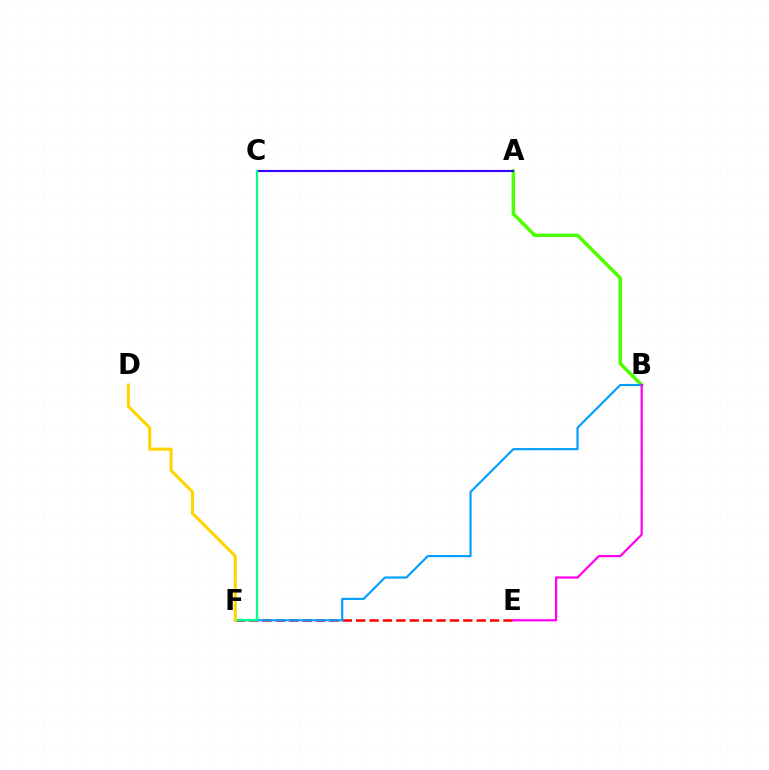{('A', 'B'): [{'color': '#4fff00', 'line_style': 'solid', 'thickness': 2.55}], ('A', 'C'): [{'color': '#3700ff', 'line_style': 'solid', 'thickness': 1.53}], ('E', 'F'): [{'color': '#ff0000', 'line_style': 'dashed', 'thickness': 1.82}], ('B', 'F'): [{'color': '#009eff', 'line_style': 'solid', 'thickness': 1.54}], ('C', 'F'): [{'color': '#00ff86', 'line_style': 'solid', 'thickness': 1.63}], ('D', 'F'): [{'color': '#ffd500', 'line_style': 'solid', 'thickness': 2.23}], ('B', 'E'): [{'color': '#ff00ed', 'line_style': 'solid', 'thickness': 1.61}]}